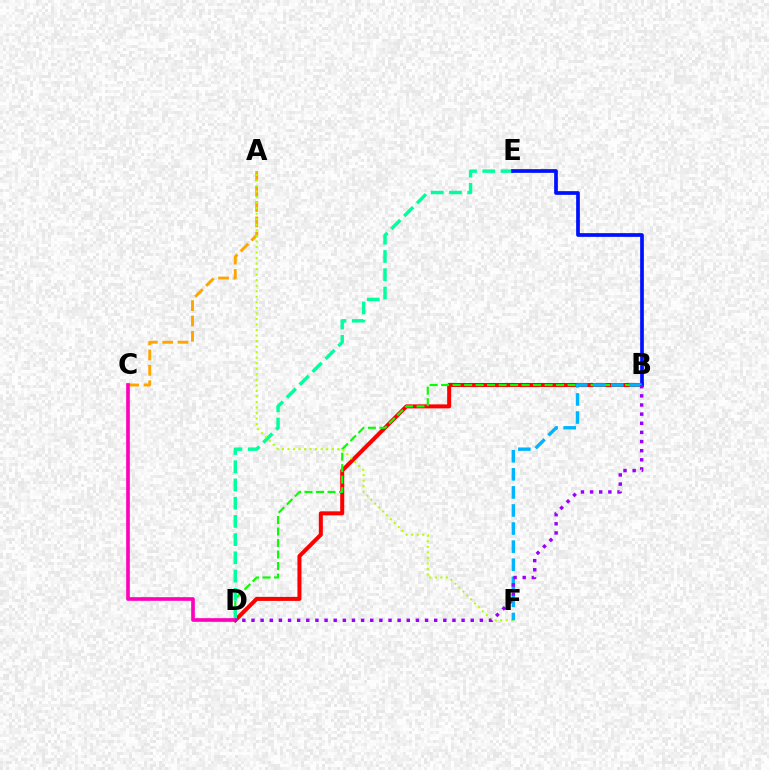{('B', 'D'): [{'color': '#ff0000', 'line_style': 'solid', 'thickness': 2.9}, {'color': '#08ff00', 'line_style': 'dashed', 'thickness': 1.56}, {'color': '#9b00ff', 'line_style': 'dotted', 'thickness': 2.48}], ('A', 'C'): [{'color': '#ffa500', 'line_style': 'dashed', 'thickness': 2.09}], ('D', 'E'): [{'color': '#00ff9d', 'line_style': 'dashed', 'thickness': 2.48}], ('A', 'F'): [{'color': '#b3ff00', 'line_style': 'dotted', 'thickness': 1.5}], ('B', 'E'): [{'color': '#0010ff', 'line_style': 'solid', 'thickness': 2.67}], ('C', 'D'): [{'color': '#ff00bd', 'line_style': 'solid', 'thickness': 2.63}], ('B', 'F'): [{'color': '#00b5ff', 'line_style': 'dashed', 'thickness': 2.46}]}